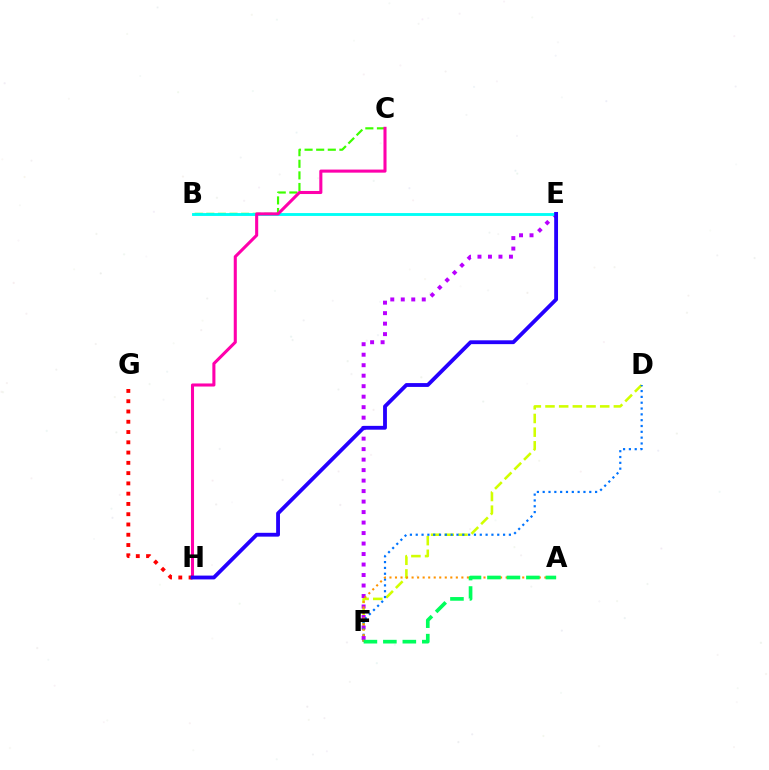{('D', 'F'): [{'color': '#d1ff00', 'line_style': 'dashed', 'thickness': 1.86}, {'color': '#0074ff', 'line_style': 'dotted', 'thickness': 1.58}], ('E', 'F'): [{'color': '#b900ff', 'line_style': 'dotted', 'thickness': 2.85}], ('B', 'C'): [{'color': '#3dff00', 'line_style': 'dashed', 'thickness': 1.58}], ('B', 'E'): [{'color': '#00fff6', 'line_style': 'solid', 'thickness': 2.07}], ('C', 'H'): [{'color': '#ff00ac', 'line_style': 'solid', 'thickness': 2.21}], ('G', 'H'): [{'color': '#ff0000', 'line_style': 'dotted', 'thickness': 2.79}], ('A', 'F'): [{'color': '#ff9400', 'line_style': 'dotted', 'thickness': 1.5}, {'color': '#00ff5c', 'line_style': 'dashed', 'thickness': 2.64}], ('E', 'H'): [{'color': '#2500ff', 'line_style': 'solid', 'thickness': 2.76}]}